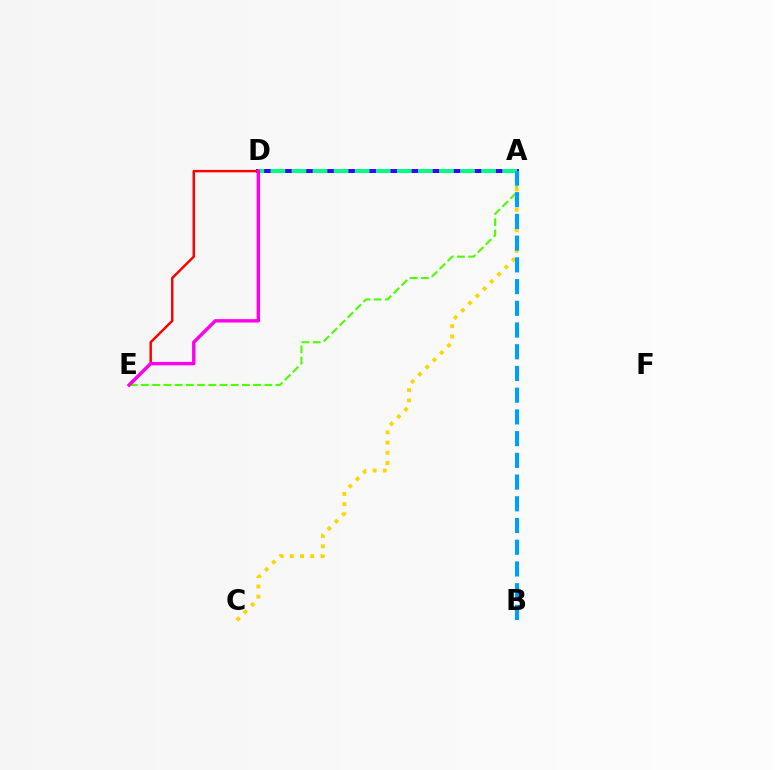{('A', 'D'): [{'color': '#3700ff', 'line_style': 'solid', 'thickness': 2.88}, {'color': '#00ff86', 'line_style': 'dashed', 'thickness': 2.86}], ('A', 'E'): [{'color': '#4fff00', 'line_style': 'dashed', 'thickness': 1.52}], ('A', 'C'): [{'color': '#ffd500', 'line_style': 'dotted', 'thickness': 2.78}], ('D', 'E'): [{'color': '#ff0000', 'line_style': 'solid', 'thickness': 1.76}, {'color': '#ff00ed', 'line_style': 'solid', 'thickness': 2.44}], ('A', 'B'): [{'color': '#009eff', 'line_style': 'dashed', 'thickness': 2.95}]}